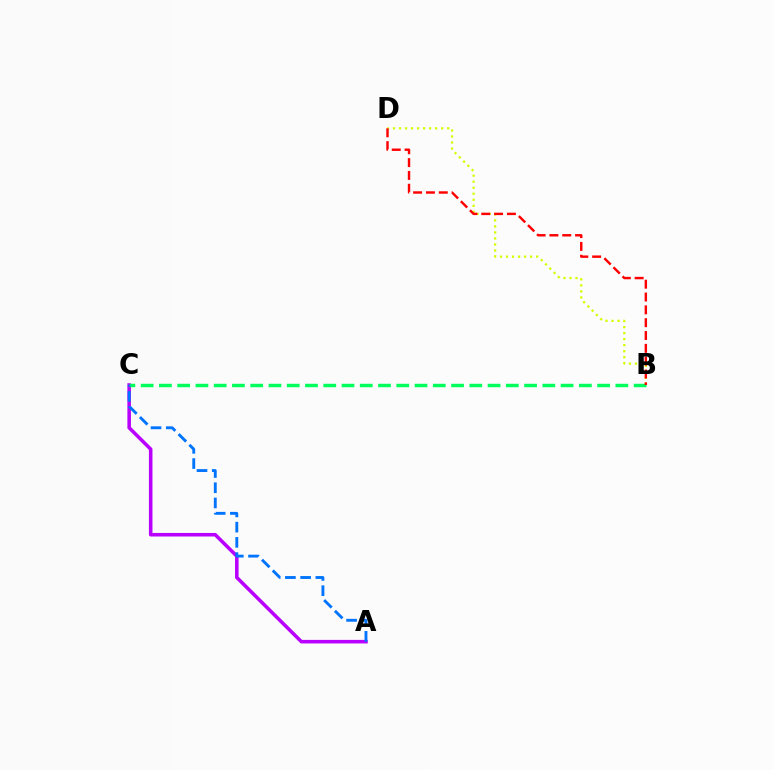{('A', 'C'): [{'color': '#b900ff', 'line_style': 'solid', 'thickness': 2.55}, {'color': '#0074ff', 'line_style': 'dashed', 'thickness': 2.07}], ('B', 'D'): [{'color': '#d1ff00', 'line_style': 'dotted', 'thickness': 1.64}, {'color': '#ff0000', 'line_style': 'dashed', 'thickness': 1.74}], ('B', 'C'): [{'color': '#00ff5c', 'line_style': 'dashed', 'thickness': 2.48}]}